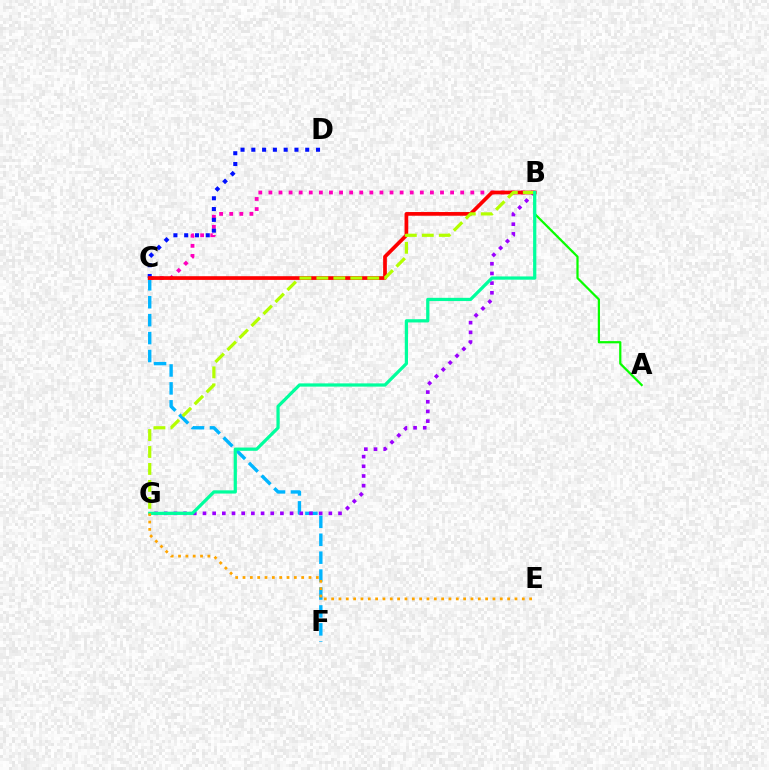{('C', 'F'): [{'color': '#00b5ff', 'line_style': 'dashed', 'thickness': 2.44}], ('B', 'G'): [{'color': '#9b00ff', 'line_style': 'dotted', 'thickness': 2.63}, {'color': '#b3ff00', 'line_style': 'dashed', 'thickness': 2.3}, {'color': '#00ff9d', 'line_style': 'solid', 'thickness': 2.33}], ('B', 'C'): [{'color': '#ff00bd', 'line_style': 'dotted', 'thickness': 2.74}, {'color': '#ff0000', 'line_style': 'solid', 'thickness': 2.67}], ('C', 'D'): [{'color': '#0010ff', 'line_style': 'dotted', 'thickness': 2.93}], ('A', 'B'): [{'color': '#08ff00', 'line_style': 'solid', 'thickness': 1.6}], ('E', 'G'): [{'color': '#ffa500', 'line_style': 'dotted', 'thickness': 1.99}]}